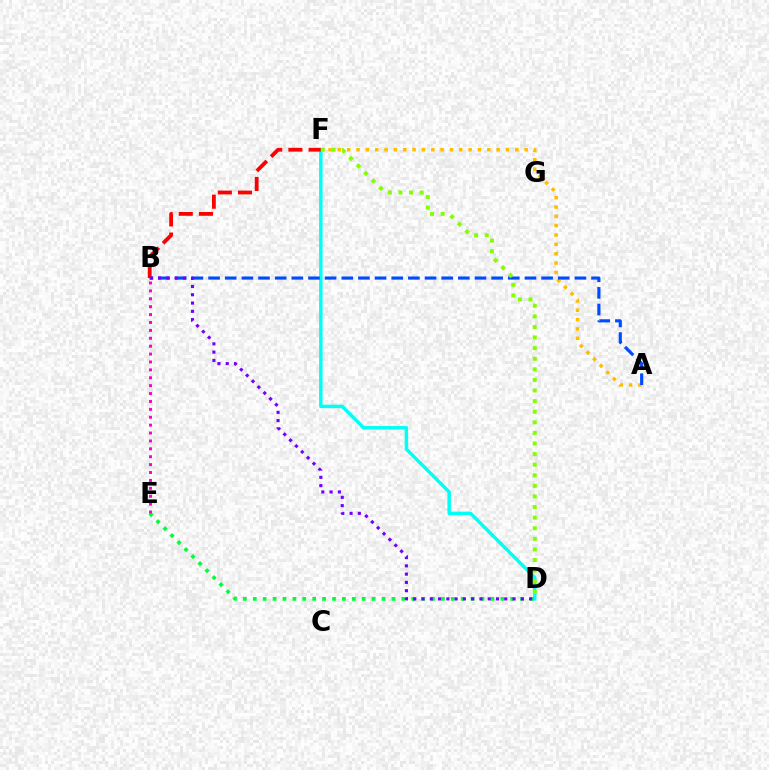{('A', 'F'): [{'color': '#ffbd00', 'line_style': 'dotted', 'thickness': 2.54}], ('D', 'F'): [{'color': '#00fff6', 'line_style': 'solid', 'thickness': 2.48}, {'color': '#84ff00', 'line_style': 'dotted', 'thickness': 2.88}], ('D', 'E'): [{'color': '#00ff39', 'line_style': 'dotted', 'thickness': 2.69}], ('A', 'B'): [{'color': '#004bff', 'line_style': 'dashed', 'thickness': 2.26}], ('B', 'F'): [{'color': '#ff0000', 'line_style': 'dashed', 'thickness': 2.74}], ('B', 'E'): [{'color': '#ff00cf', 'line_style': 'dotted', 'thickness': 2.15}], ('B', 'D'): [{'color': '#7200ff', 'line_style': 'dotted', 'thickness': 2.25}]}